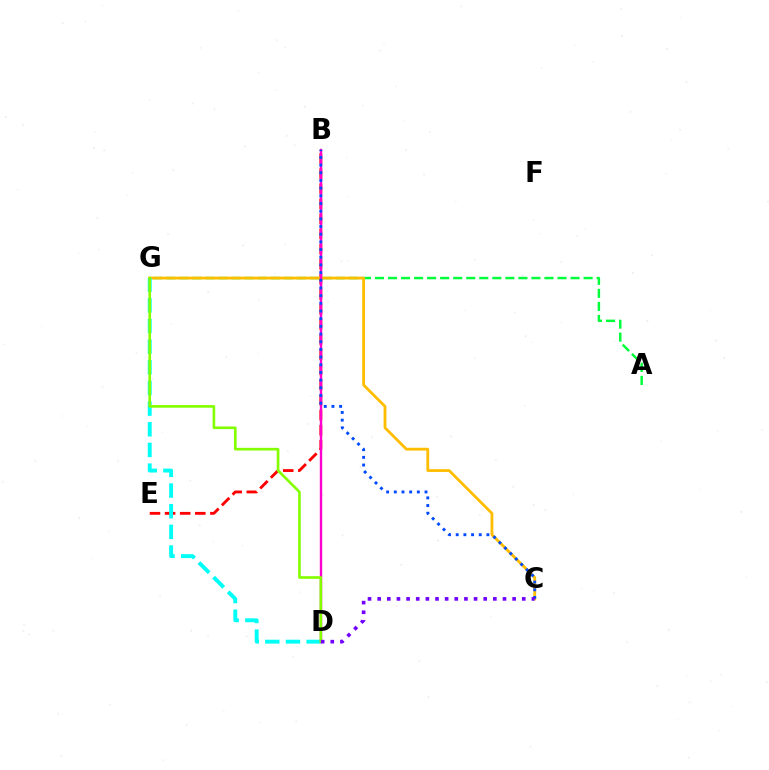{('A', 'G'): [{'color': '#00ff39', 'line_style': 'dashed', 'thickness': 1.77}], ('B', 'E'): [{'color': '#ff0000', 'line_style': 'dashed', 'thickness': 2.05}], ('C', 'G'): [{'color': '#ffbd00', 'line_style': 'solid', 'thickness': 2.03}], ('D', 'G'): [{'color': '#00fff6', 'line_style': 'dashed', 'thickness': 2.81}, {'color': '#84ff00', 'line_style': 'solid', 'thickness': 1.91}], ('B', 'D'): [{'color': '#ff00cf', 'line_style': 'solid', 'thickness': 1.72}], ('B', 'C'): [{'color': '#004bff', 'line_style': 'dotted', 'thickness': 2.09}], ('C', 'D'): [{'color': '#7200ff', 'line_style': 'dotted', 'thickness': 2.62}]}